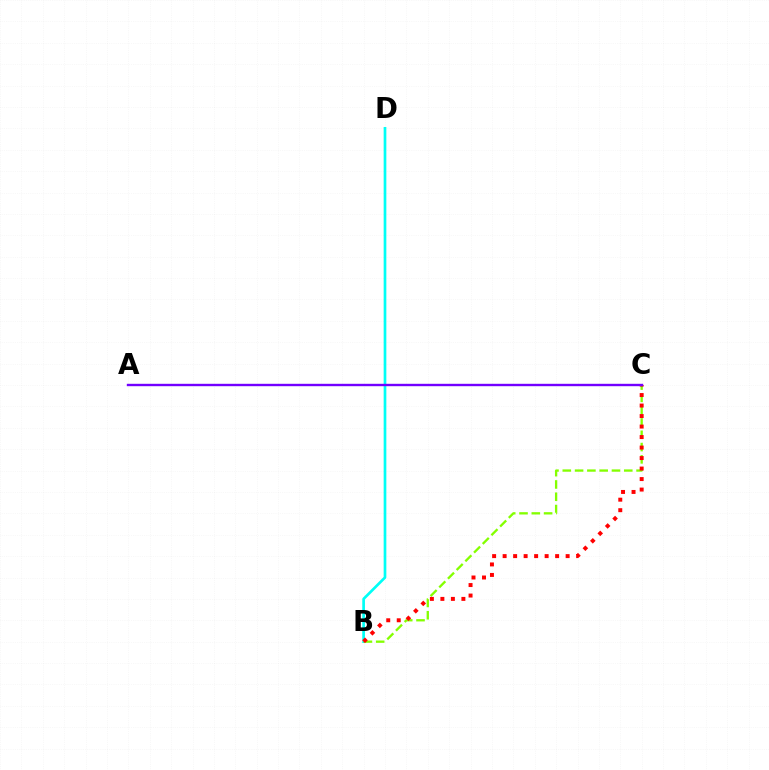{('B', 'D'): [{'color': '#00fff6', 'line_style': 'solid', 'thickness': 1.93}], ('B', 'C'): [{'color': '#84ff00', 'line_style': 'dashed', 'thickness': 1.67}, {'color': '#ff0000', 'line_style': 'dotted', 'thickness': 2.85}], ('A', 'C'): [{'color': '#7200ff', 'line_style': 'solid', 'thickness': 1.72}]}